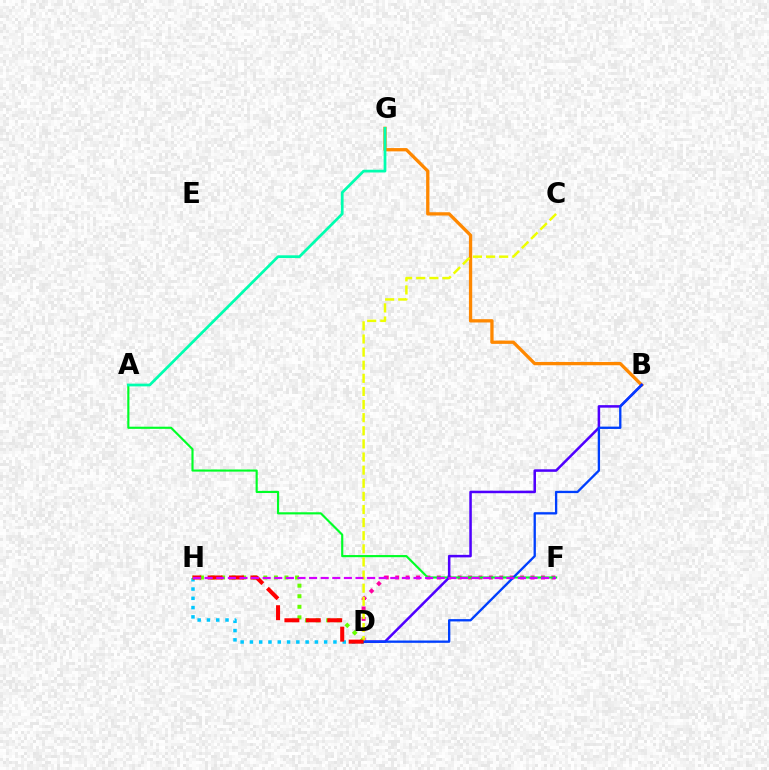{('B', 'G'): [{'color': '#ff8800', 'line_style': 'solid', 'thickness': 2.37}], ('D', 'H'): [{'color': '#00c7ff', 'line_style': 'dotted', 'thickness': 2.52}, {'color': '#66ff00', 'line_style': 'dotted', 'thickness': 2.87}, {'color': '#ff0000', 'line_style': 'dashed', 'thickness': 2.91}], ('D', 'F'): [{'color': '#ff00a0', 'line_style': 'dotted', 'thickness': 2.83}], ('A', 'F'): [{'color': '#00ff27', 'line_style': 'solid', 'thickness': 1.55}], ('A', 'G'): [{'color': '#00ffaf', 'line_style': 'solid', 'thickness': 1.97}], ('B', 'D'): [{'color': '#4f00ff', 'line_style': 'solid', 'thickness': 1.82}, {'color': '#003fff', 'line_style': 'solid', 'thickness': 1.67}], ('C', 'D'): [{'color': '#eeff00', 'line_style': 'dashed', 'thickness': 1.78}], ('F', 'H'): [{'color': '#d600ff', 'line_style': 'dashed', 'thickness': 1.58}]}